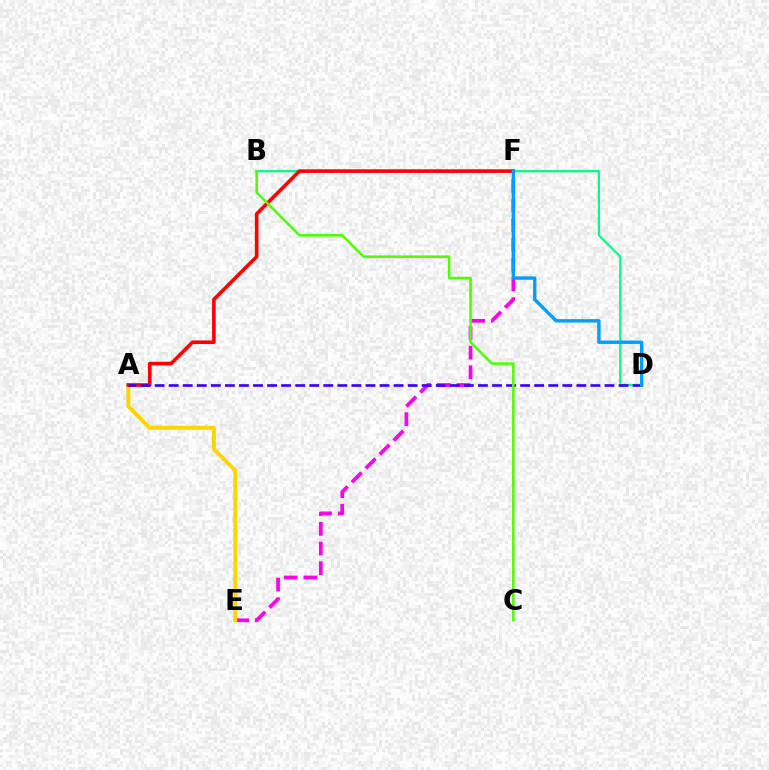{('E', 'F'): [{'color': '#ff00ed', 'line_style': 'dashed', 'thickness': 2.68}], ('A', 'E'): [{'color': '#ffd500', 'line_style': 'solid', 'thickness': 2.87}], ('B', 'D'): [{'color': '#00ff86', 'line_style': 'solid', 'thickness': 1.63}], ('A', 'F'): [{'color': '#ff0000', 'line_style': 'solid', 'thickness': 2.6}], ('A', 'D'): [{'color': '#3700ff', 'line_style': 'dashed', 'thickness': 1.91}], ('D', 'F'): [{'color': '#009eff', 'line_style': 'solid', 'thickness': 2.45}], ('B', 'C'): [{'color': '#4fff00', 'line_style': 'solid', 'thickness': 1.83}]}